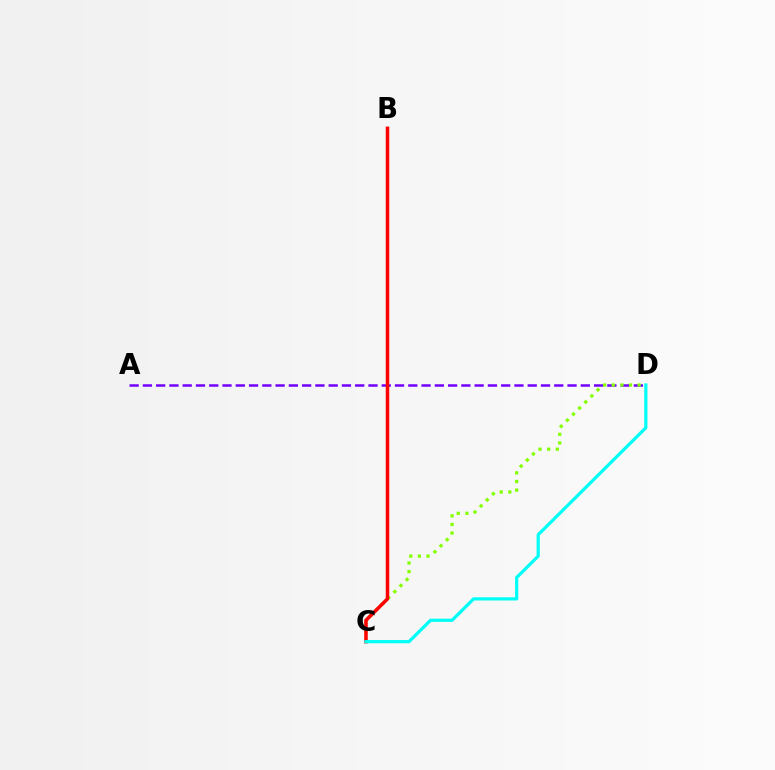{('A', 'D'): [{'color': '#7200ff', 'line_style': 'dashed', 'thickness': 1.8}], ('C', 'D'): [{'color': '#84ff00', 'line_style': 'dotted', 'thickness': 2.35}, {'color': '#00fff6', 'line_style': 'solid', 'thickness': 2.31}], ('B', 'C'): [{'color': '#ff0000', 'line_style': 'solid', 'thickness': 2.53}]}